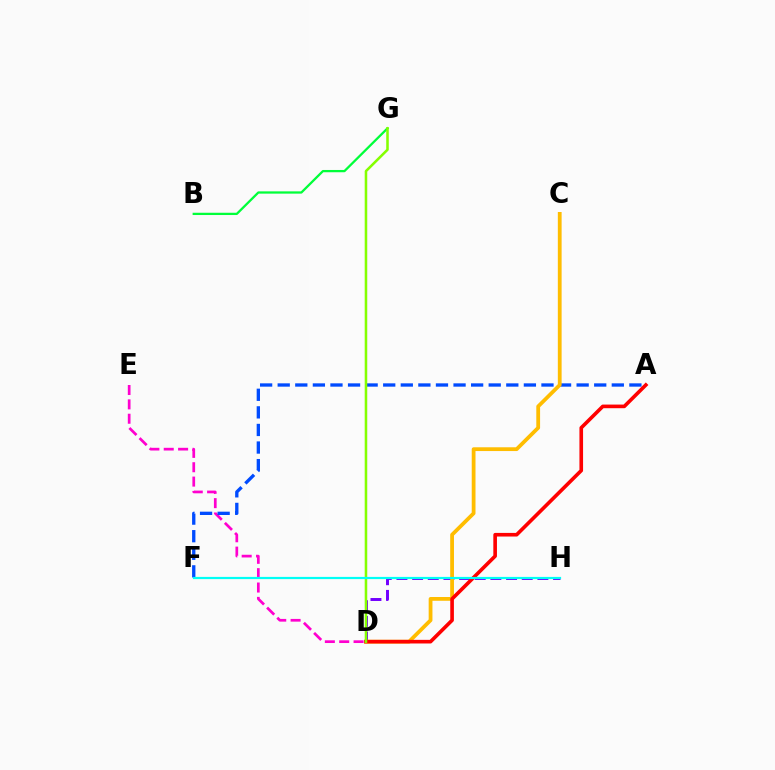{('D', 'H'): [{'color': '#7200ff', 'line_style': 'dashed', 'thickness': 2.13}], ('D', 'E'): [{'color': '#ff00cf', 'line_style': 'dashed', 'thickness': 1.95}], ('A', 'F'): [{'color': '#004bff', 'line_style': 'dashed', 'thickness': 2.39}], ('C', 'D'): [{'color': '#ffbd00', 'line_style': 'solid', 'thickness': 2.72}], ('A', 'D'): [{'color': '#ff0000', 'line_style': 'solid', 'thickness': 2.61}], ('B', 'G'): [{'color': '#00ff39', 'line_style': 'solid', 'thickness': 1.64}], ('D', 'G'): [{'color': '#84ff00', 'line_style': 'solid', 'thickness': 1.83}], ('F', 'H'): [{'color': '#00fff6', 'line_style': 'solid', 'thickness': 1.58}]}